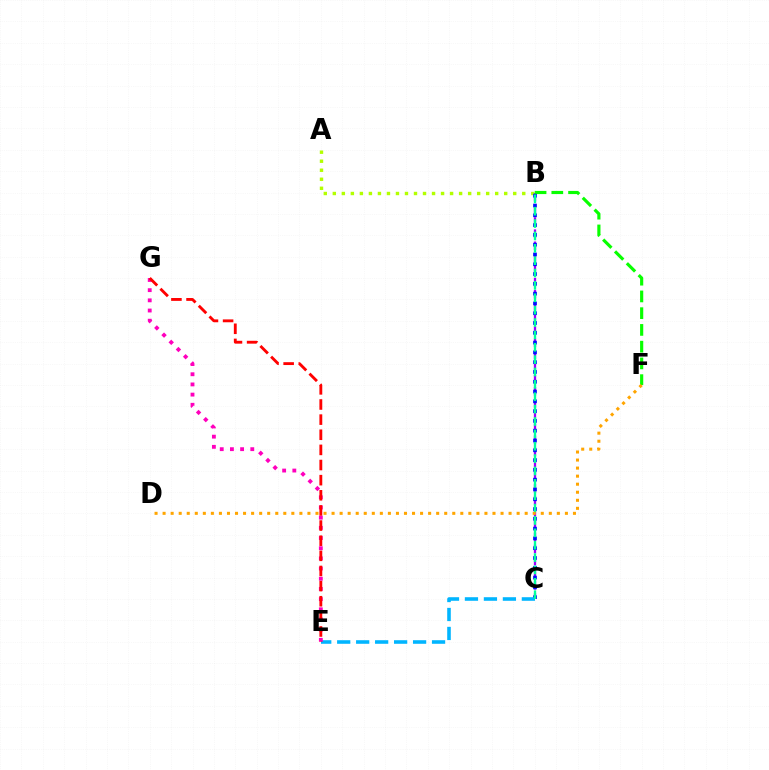{('A', 'B'): [{'color': '#b3ff00', 'line_style': 'dotted', 'thickness': 2.45}], ('B', 'C'): [{'color': '#9b00ff', 'line_style': 'dashed', 'thickness': 1.65}, {'color': '#0010ff', 'line_style': 'dotted', 'thickness': 2.66}, {'color': '#00ff9d', 'line_style': 'dashed', 'thickness': 1.68}], ('B', 'F'): [{'color': '#08ff00', 'line_style': 'dashed', 'thickness': 2.27}], ('C', 'E'): [{'color': '#00b5ff', 'line_style': 'dashed', 'thickness': 2.58}], ('E', 'G'): [{'color': '#ff00bd', 'line_style': 'dotted', 'thickness': 2.77}, {'color': '#ff0000', 'line_style': 'dashed', 'thickness': 2.06}], ('D', 'F'): [{'color': '#ffa500', 'line_style': 'dotted', 'thickness': 2.19}]}